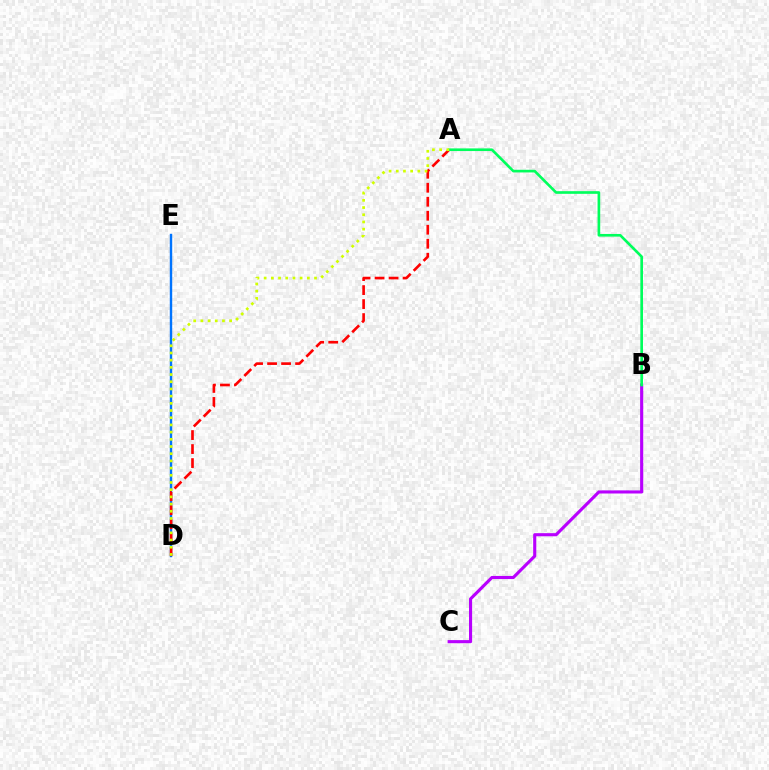{('D', 'E'): [{'color': '#0074ff', 'line_style': 'solid', 'thickness': 1.74}], ('A', 'D'): [{'color': '#ff0000', 'line_style': 'dashed', 'thickness': 1.9}, {'color': '#d1ff00', 'line_style': 'dotted', 'thickness': 1.95}], ('B', 'C'): [{'color': '#b900ff', 'line_style': 'solid', 'thickness': 2.24}], ('A', 'B'): [{'color': '#00ff5c', 'line_style': 'solid', 'thickness': 1.91}]}